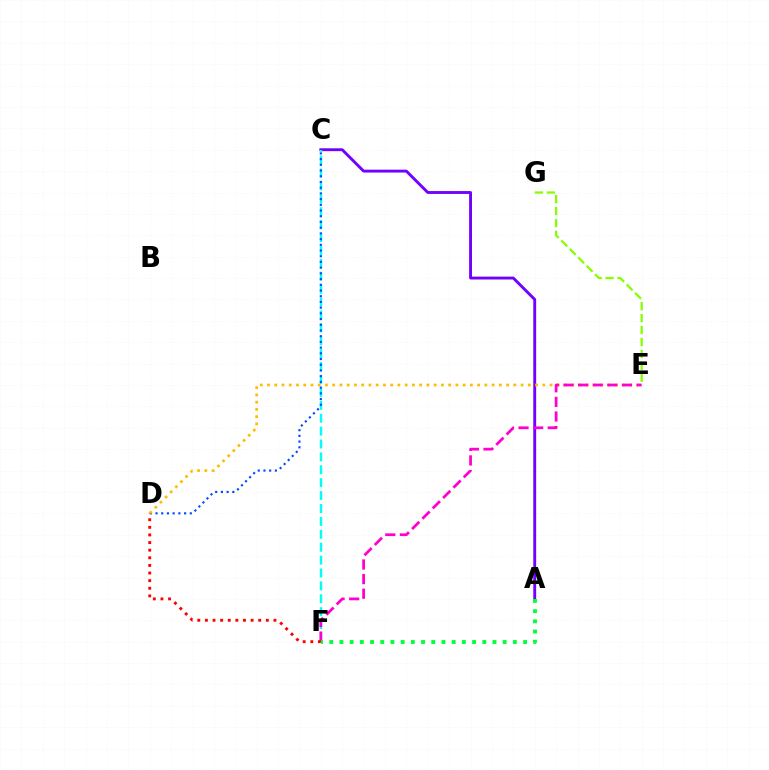{('A', 'C'): [{'color': '#7200ff', 'line_style': 'solid', 'thickness': 2.08}], ('C', 'F'): [{'color': '#00fff6', 'line_style': 'dashed', 'thickness': 1.75}], ('C', 'D'): [{'color': '#004bff', 'line_style': 'dotted', 'thickness': 1.55}], ('E', 'G'): [{'color': '#84ff00', 'line_style': 'dashed', 'thickness': 1.62}], ('D', 'E'): [{'color': '#ffbd00', 'line_style': 'dotted', 'thickness': 1.97}], ('E', 'F'): [{'color': '#ff00cf', 'line_style': 'dashed', 'thickness': 1.99}], ('A', 'F'): [{'color': '#00ff39', 'line_style': 'dotted', 'thickness': 2.77}], ('D', 'F'): [{'color': '#ff0000', 'line_style': 'dotted', 'thickness': 2.07}]}